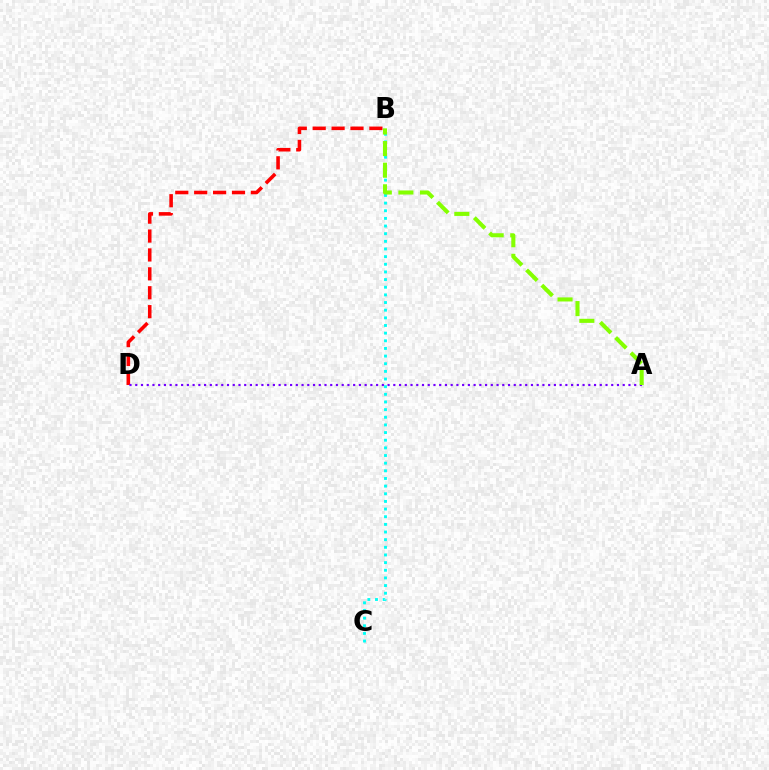{('B', 'C'): [{'color': '#00fff6', 'line_style': 'dotted', 'thickness': 2.08}], ('B', 'D'): [{'color': '#ff0000', 'line_style': 'dashed', 'thickness': 2.57}], ('A', 'D'): [{'color': '#7200ff', 'line_style': 'dotted', 'thickness': 1.56}], ('A', 'B'): [{'color': '#84ff00', 'line_style': 'dashed', 'thickness': 2.93}]}